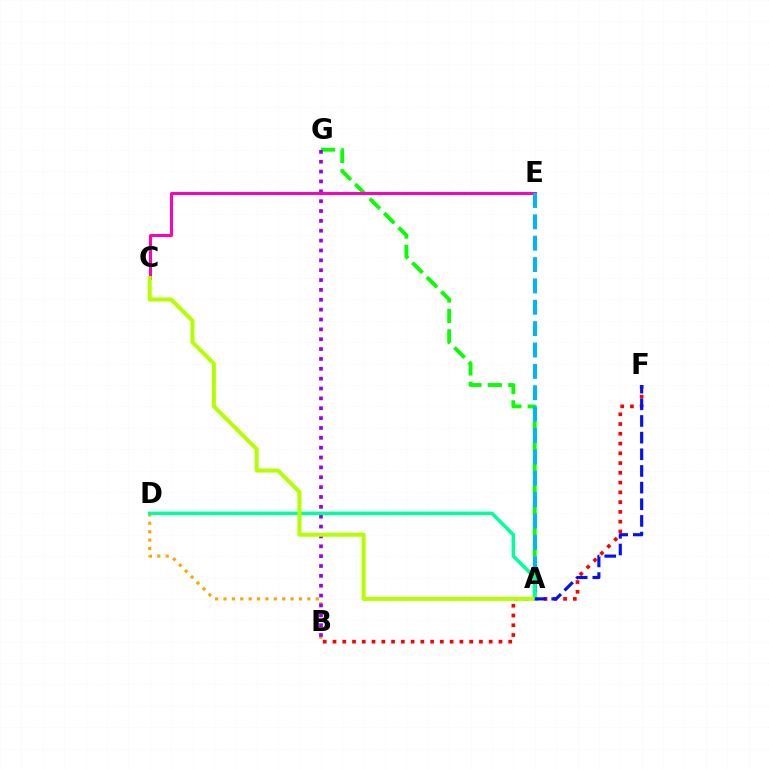{('B', 'D'): [{'color': '#ffa500', 'line_style': 'dotted', 'thickness': 2.28}], ('A', 'G'): [{'color': '#08ff00', 'line_style': 'dashed', 'thickness': 2.78}], ('B', 'G'): [{'color': '#9b00ff', 'line_style': 'dotted', 'thickness': 2.68}], ('B', 'F'): [{'color': '#ff0000', 'line_style': 'dotted', 'thickness': 2.65}], ('C', 'E'): [{'color': '#ff00bd', 'line_style': 'solid', 'thickness': 2.16}], ('A', 'E'): [{'color': '#00b5ff', 'line_style': 'dashed', 'thickness': 2.9}], ('A', 'D'): [{'color': '#00ff9d', 'line_style': 'solid', 'thickness': 2.55}], ('A', 'C'): [{'color': '#b3ff00', 'line_style': 'solid', 'thickness': 2.88}], ('A', 'F'): [{'color': '#0010ff', 'line_style': 'dashed', 'thickness': 2.26}]}